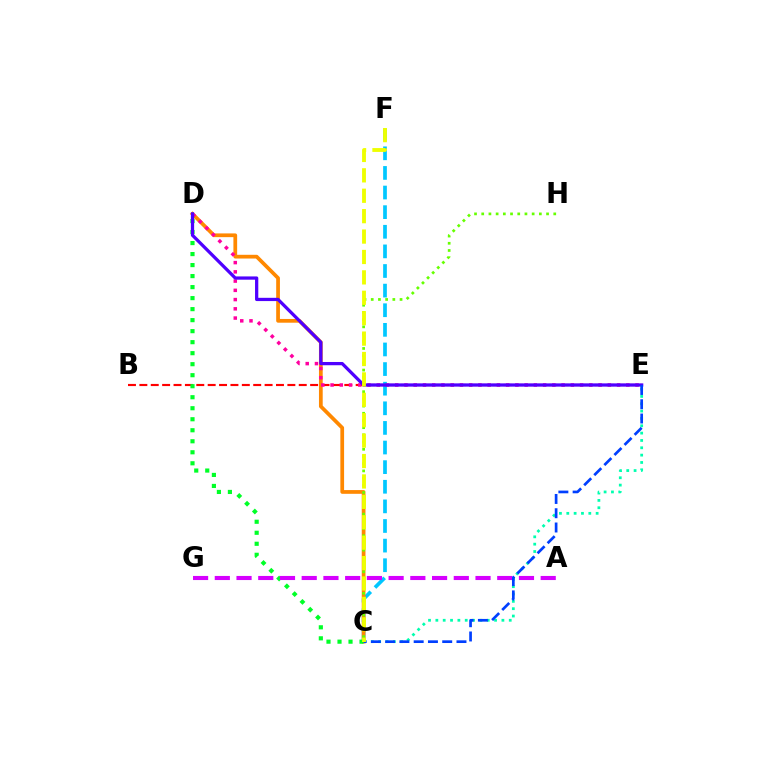{('B', 'E'): [{'color': '#ff0000', 'line_style': 'dashed', 'thickness': 1.55}], ('C', 'F'): [{'color': '#00c7ff', 'line_style': 'dashed', 'thickness': 2.66}, {'color': '#eeff00', 'line_style': 'dashed', 'thickness': 2.77}], ('C', 'D'): [{'color': '#ff8800', 'line_style': 'solid', 'thickness': 2.69}, {'color': '#00ff27', 'line_style': 'dotted', 'thickness': 2.99}], ('C', 'E'): [{'color': '#00ffaf', 'line_style': 'dotted', 'thickness': 1.99}, {'color': '#003fff', 'line_style': 'dashed', 'thickness': 1.94}], ('D', 'E'): [{'color': '#ff00a0', 'line_style': 'dotted', 'thickness': 2.51}, {'color': '#4f00ff', 'line_style': 'solid', 'thickness': 2.35}], ('A', 'G'): [{'color': '#d600ff', 'line_style': 'dashed', 'thickness': 2.95}], ('C', 'H'): [{'color': '#66ff00', 'line_style': 'dotted', 'thickness': 1.96}]}